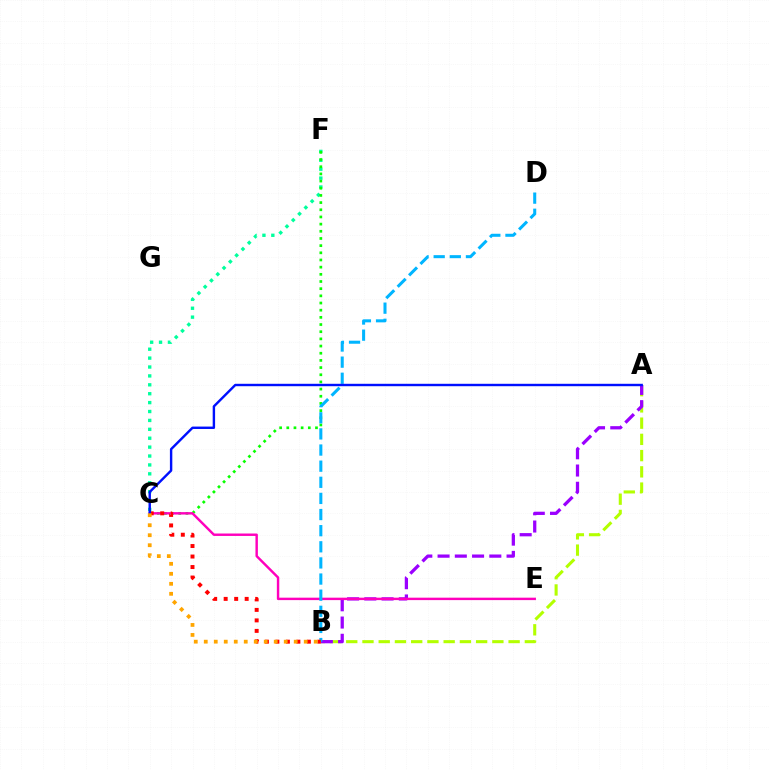{('A', 'B'): [{'color': '#b3ff00', 'line_style': 'dashed', 'thickness': 2.21}, {'color': '#9b00ff', 'line_style': 'dashed', 'thickness': 2.34}], ('C', 'F'): [{'color': '#00ff9d', 'line_style': 'dotted', 'thickness': 2.42}, {'color': '#08ff00', 'line_style': 'dotted', 'thickness': 1.95}], ('C', 'E'): [{'color': '#ff00bd', 'line_style': 'solid', 'thickness': 1.75}], ('B', 'D'): [{'color': '#00b5ff', 'line_style': 'dashed', 'thickness': 2.19}], ('B', 'C'): [{'color': '#ff0000', 'line_style': 'dotted', 'thickness': 2.85}, {'color': '#ffa500', 'line_style': 'dotted', 'thickness': 2.72}], ('A', 'C'): [{'color': '#0010ff', 'line_style': 'solid', 'thickness': 1.74}]}